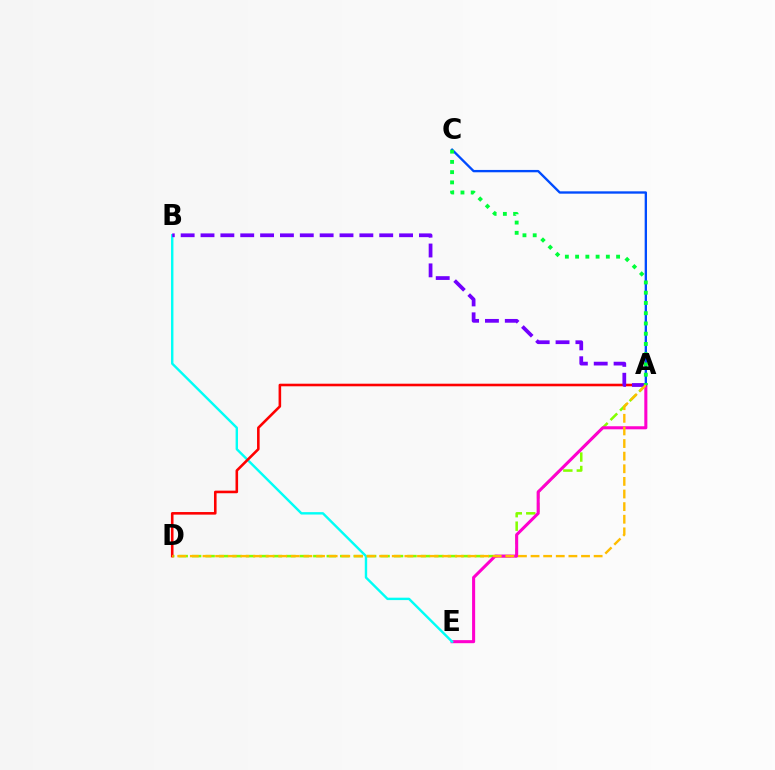{('A', 'D'): [{'color': '#84ff00', 'line_style': 'dashed', 'thickness': 1.83}, {'color': '#ff0000', 'line_style': 'solid', 'thickness': 1.86}, {'color': '#ffbd00', 'line_style': 'dashed', 'thickness': 1.71}], ('A', 'E'): [{'color': '#ff00cf', 'line_style': 'solid', 'thickness': 2.2}], ('B', 'E'): [{'color': '#00fff6', 'line_style': 'solid', 'thickness': 1.73}], ('A', 'B'): [{'color': '#7200ff', 'line_style': 'dashed', 'thickness': 2.7}], ('A', 'C'): [{'color': '#004bff', 'line_style': 'solid', 'thickness': 1.68}, {'color': '#00ff39', 'line_style': 'dotted', 'thickness': 2.78}]}